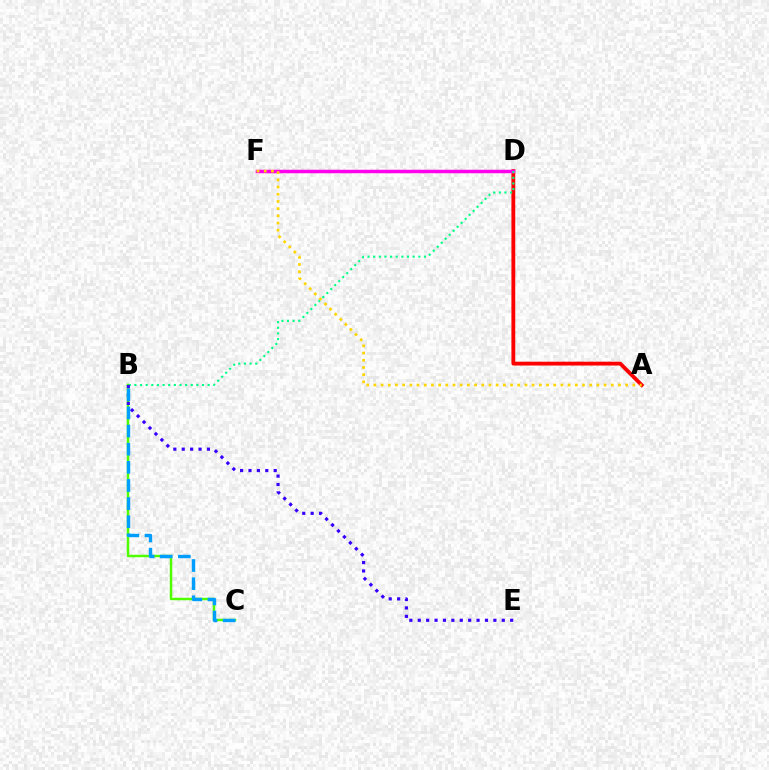{('A', 'D'): [{'color': '#ff0000', 'line_style': 'solid', 'thickness': 2.75}], ('B', 'C'): [{'color': '#4fff00', 'line_style': 'solid', 'thickness': 1.78}, {'color': '#009eff', 'line_style': 'dashed', 'thickness': 2.46}], ('D', 'F'): [{'color': '#ff00ed', 'line_style': 'solid', 'thickness': 2.51}], ('B', 'D'): [{'color': '#00ff86', 'line_style': 'dotted', 'thickness': 1.53}], ('B', 'E'): [{'color': '#3700ff', 'line_style': 'dotted', 'thickness': 2.28}], ('A', 'F'): [{'color': '#ffd500', 'line_style': 'dotted', 'thickness': 1.95}]}